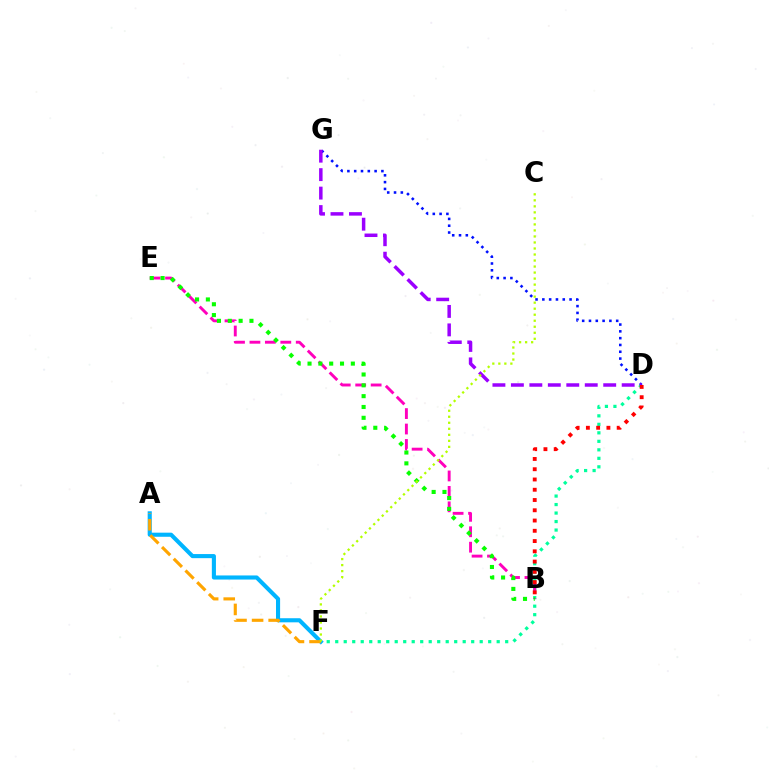{('D', 'F'): [{'color': '#00ff9d', 'line_style': 'dotted', 'thickness': 2.31}], ('D', 'G'): [{'color': '#0010ff', 'line_style': 'dotted', 'thickness': 1.85}, {'color': '#9b00ff', 'line_style': 'dashed', 'thickness': 2.51}], ('B', 'E'): [{'color': '#ff00bd', 'line_style': 'dashed', 'thickness': 2.1}, {'color': '#08ff00', 'line_style': 'dotted', 'thickness': 2.94}], ('A', 'F'): [{'color': '#00b5ff', 'line_style': 'solid', 'thickness': 2.95}, {'color': '#ffa500', 'line_style': 'dashed', 'thickness': 2.25}], ('C', 'F'): [{'color': '#b3ff00', 'line_style': 'dotted', 'thickness': 1.64}], ('B', 'D'): [{'color': '#ff0000', 'line_style': 'dotted', 'thickness': 2.79}]}